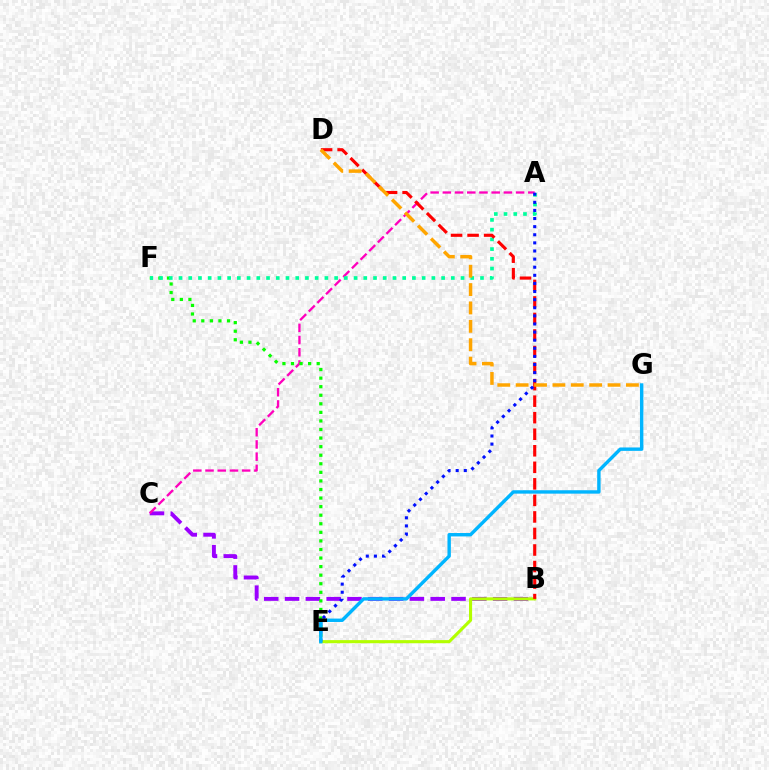{('B', 'C'): [{'color': '#9b00ff', 'line_style': 'dashed', 'thickness': 2.83}], ('A', 'C'): [{'color': '#ff00bd', 'line_style': 'dashed', 'thickness': 1.66}], ('B', 'E'): [{'color': '#b3ff00', 'line_style': 'solid', 'thickness': 2.23}], ('E', 'F'): [{'color': '#08ff00', 'line_style': 'dotted', 'thickness': 2.33}], ('A', 'F'): [{'color': '#00ff9d', 'line_style': 'dotted', 'thickness': 2.64}], ('B', 'D'): [{'color': '#ff0000', 'line_style': 'dashed', 'thickness': 2.25}], ('A', 'E'): [{'color': '#0010ff', 'line_style': 'dotted', 'thickness': 2.2}], ('D', 'G'): [{'color': '#ffa500', 'line_style': 'dashed', 'thickness': 2.5}], ('E', 'G'): [{'color': '#00b5ff', 'line_style': 'solid', 'thickness': 2.45}]}